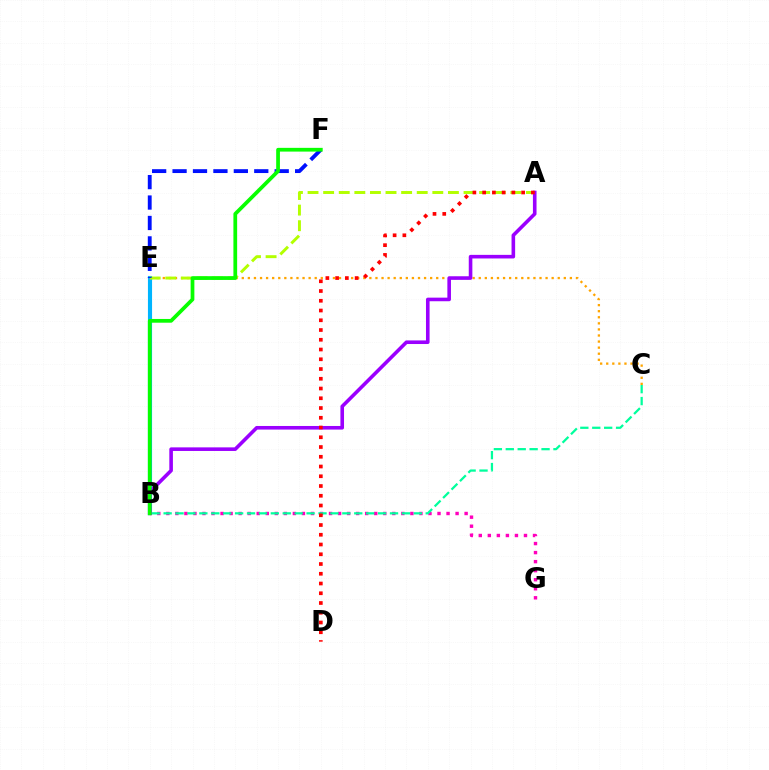{('C', 'E'): [{'color': '#ffa500', 'line_style': 'dotted', 'thickness': 1.65}], ('B', 'E'): [{'color': '#00b5ff', 'line_style': 'solid', 'thickness': 2.97}], ('B', 'G'): [{'color': '#ff00bd', 'line_style': 'dotted', 'thickness': 2.46}], ('A', 'E'): [{'color': '#b3ff00', 'line_style': 'dashed', 'thickness': 2.12}], ('B', 'C'): [{'color': '#00ff9d', 'line_style': 'dashed', 'thickness': 1.62}], ('A', 'B'): [{'color': '#9b00ff', 'line_style': 'solid', 'thickness': 2.59}], ('E', 'F'): [{'color': '#0010ff', 'line_style': 'dashed', 'thickness': 2.77}], ('A', 'D'): [{'color': '#ff0000', 'line_style': 'dotted', 'thickness': 2.65}], ('B', 'F'): [{'color': '#08ff00', 'line_style': 'solid', 'thickness': 2.69}]}